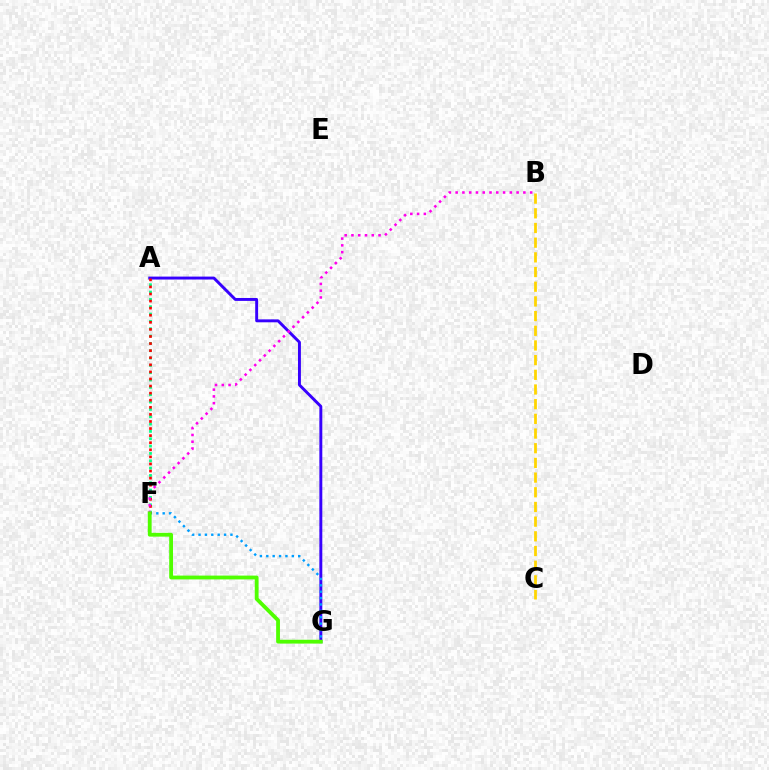{('A', 'F'): [{'color': '#00ff86', 'line_style': 'dotted', 'thickness': 1.99}, {'color': '#ff0000', 'line_style': 'dotted', 'thickness': 1.92}], ('A', 'G'): [{'color': '#3700ff', 'line_style': 'solid', 'thickness': 2.11}], ('F', 'G'): [{'color': '#009eff', 'line_style': 'dotted', 'thickness': 1.73}, {'color': '#4fff00', 'line_style': 'solid', 'thickness': 2.75}], ('B', 'F'): [{'color': '#ff00ed', 'line_style': 'dotted', 'thickness': 1.84}], ('B', 'C'): [{'color': '#ffd500', 'line_style': 'dashed', 'thickness': 1.99}]}